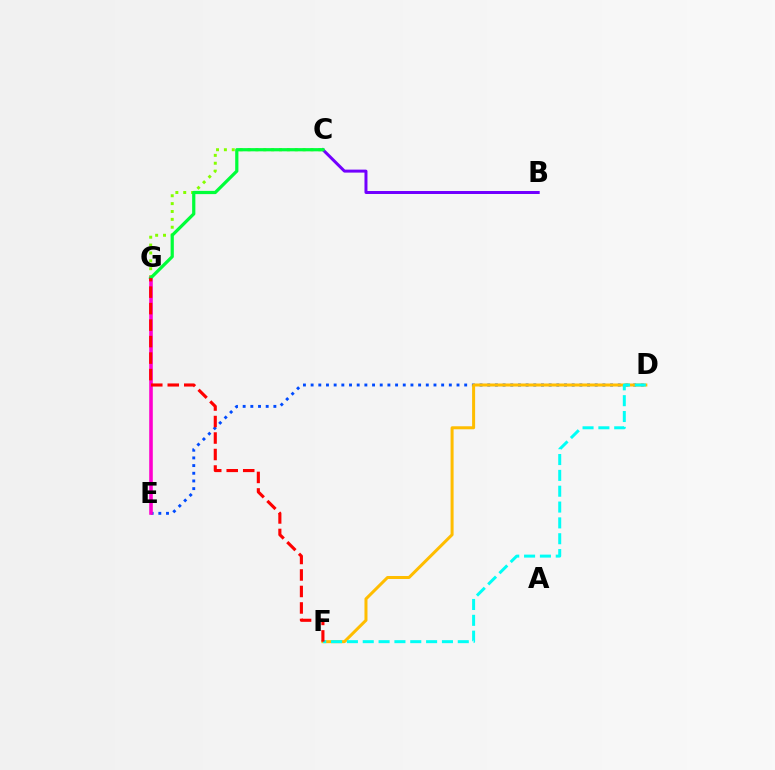{('B', 'C'): [{'color': '#7200ff', 'line_style': 'solid', 'thickness': 2.15}], ('C', 'G'): [{'color': '#84ff00', 'line_style': 'dotted', 'thickness': 2.14}, {'color': '#00ff39', 'line_style': 'solid', 'thickness': 2.32}], ('D', 'E'): [{'color': '#004bff', 'line_style': 'dotted', 'thickness': 2.09}], ('E', 'G'): [{'color': '#ff00cf', 'line_style': 'solid', 'thickness': 2.58}], ('D', 'F'): [{'color': '#ffbd00', 'line_style': 'solid', 'thickness': 2.17}, {'color': '#00fff6', 'line_style': 'dashed', 'thickness': 2.15}], ('F', 'G'): [{'color': '#ff0000', 'line_style': 'dashed', 'thickness': 2.24}]}